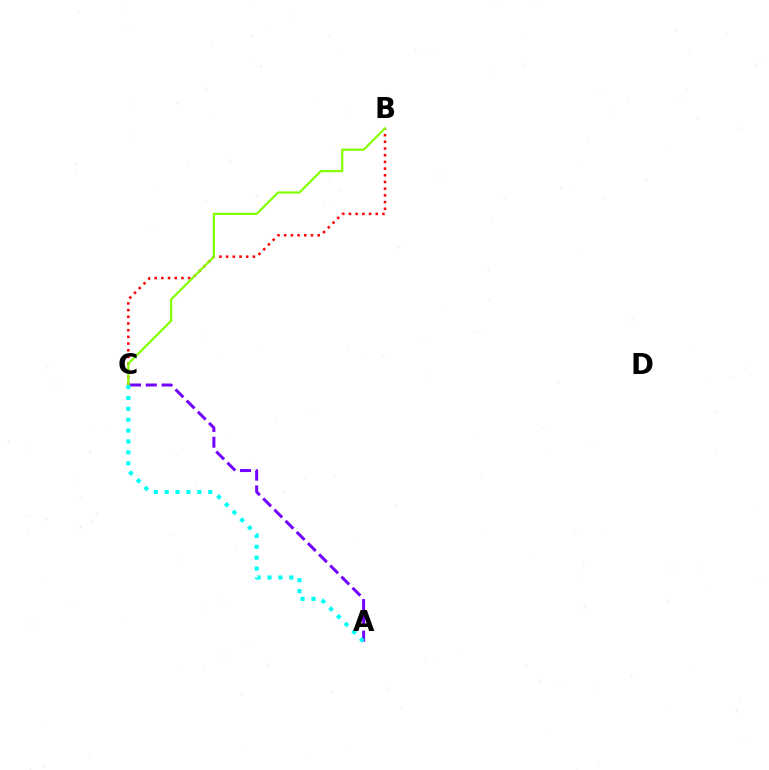{('B', 'C'): [{'color': '#ff0000', 'line_style': 'dotted', 'thickness': 1.82}, {'color': '#84ff00', 'line_style': 'solid', 'thickness': 1.58}], ('A', 'C'): [{'color': '#7200ff', 'line_style': 'dashed', 'thickness': 2.15}, {'color': '#00fff6', 'line_style': 'dotted', 'thickness': 2.96}]}